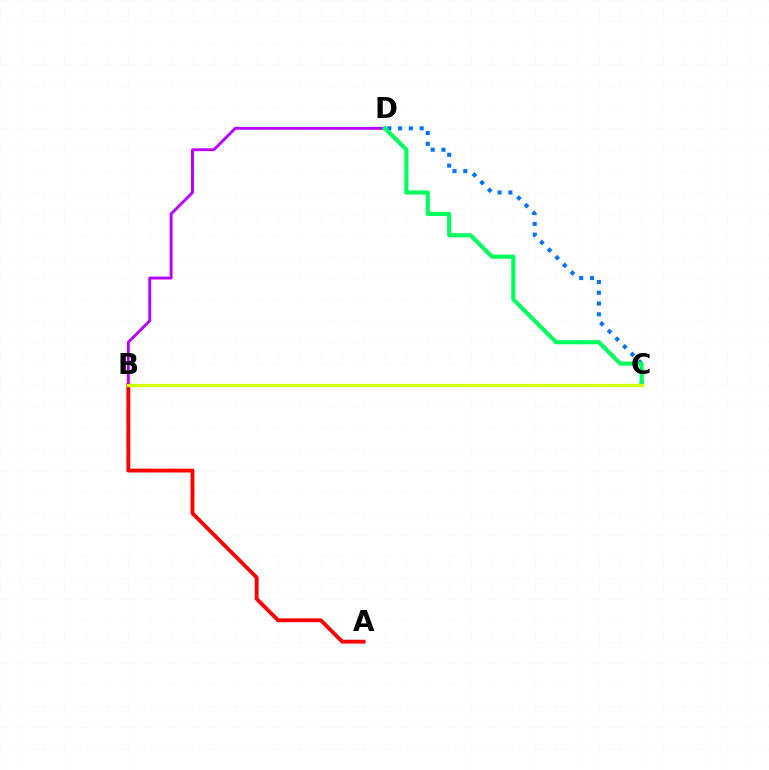{('C', 'D'): [{'color': '#0074ff', 'line_style': 'dotted', 'thickness': 2.93}, {'color': '#00ff5c', 'line_style': 'solid', 'thickness': 2.96}], ('B', 'D'): [{'color': '#b900ff', 'line_style': 'solid', 'thickness': 2.08}], ('A', 'B'): [{'color': '#ff0000', 'line_style': 'solid', 'thickness': 2.77}], ('B', 'C'): [{'color': '#d1ff00', 'line_style': 'solid', 'thickness': 2.34}]}